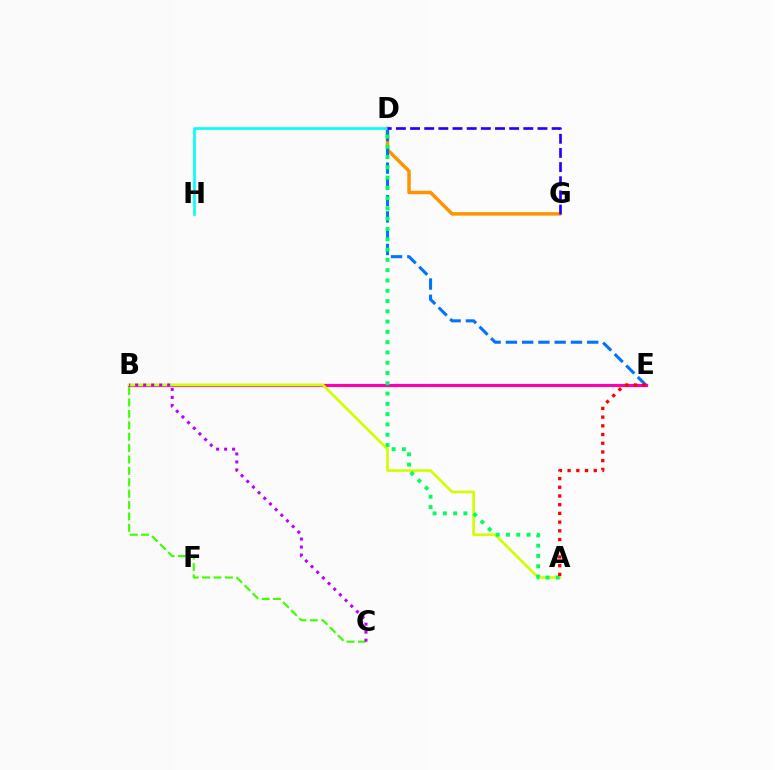{('D', 'G'): [{'color': '#ff9400', 'line_style': 'solid', 'thickness': 2.52}, {'color': '#2500ff', 'line_style': 'dashed', 'thickness': 1.92}], ('D', 'E'): [{'color': '#0074ff', 'line_style': 'dashed', 'thickness': 2.21}], ('B', 'E'): [{'color': '#ff00ac', 'line_style': 'solid', 'thickness': 2.27}], ('A', 'B'): [{'color': '#d1ff00', 'line_style': 'solid', 'thickness': 1.94}], ('A', 'D'): [{'color': '#00ff5c', 'line_style': 'dotted', 'thickness': 2.79}], ('D', 'H'): [{'color': '#00fff6', 'line_style': 'solid', 'thickness': 1.89}], ('B', 'C'): [{'color': '#3dff00', 'line_style': 'dashed', 'thickness': 1.55}, {'color': '#b900ff', 'line_style': 'dotted', 'thickness': 2.17}], ('A', 'E'): [{'color': '#ff0000', 'line_style': 'dotted', 'thickness': 2.37}]}